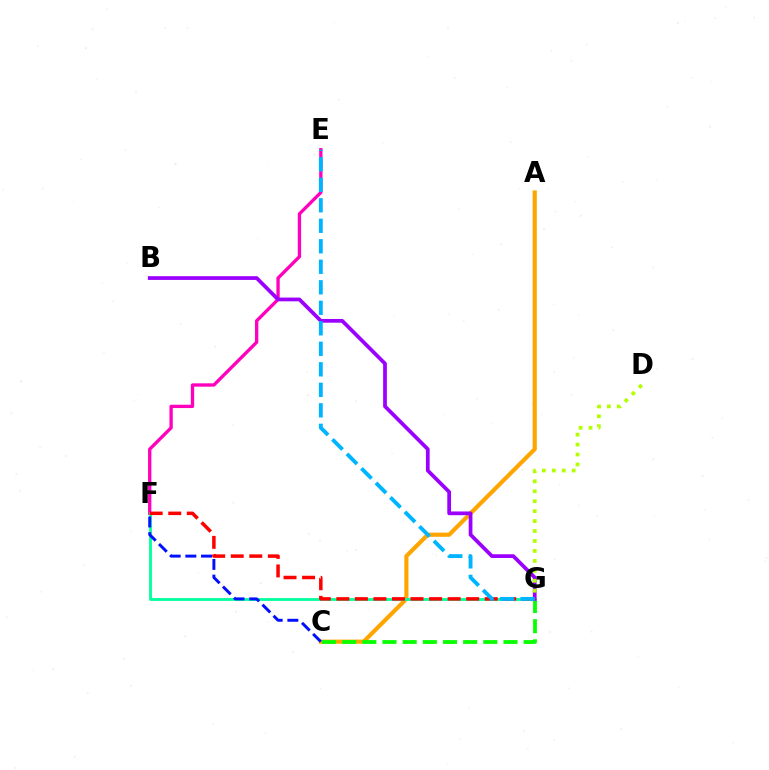{('E', 'F'): [{'color': '#ff00bd', 'line_style': 'solid', 'thickness': 2.39}], ('A', 'C'): [{'color': '#ffa500', 'line_style': 'solid', 'thickness': 2.99}], ('C', 'G'): [{'color': '#08ff00', 'line_style': 'dashed', 'thickness': 2.74}], ('F', 'G'): [{'color': '#00ff9d', 'line_style': 'solid', 'thickness': 2.02}, {'color': '#ff0000', 'line_style': 'dashed', 'thickness': 2.52}], ('B', 'G'): [{'color': '#9b00ff', 'line_style': 'solid', 'thickness': 2.69}], ('D', 'G'): [{'color': '#b3ff00', 'line_style': 'dotted', 'thickness': 2.7}], ('E', 'G'): [{'color': '#00b5ff', 'line_style': 'dashed', 'thickness': 2.79}], ('C', 'F'): [{'color': '#0010ff', 'line_style': 'dashed', 'thickness': 2.13}]}